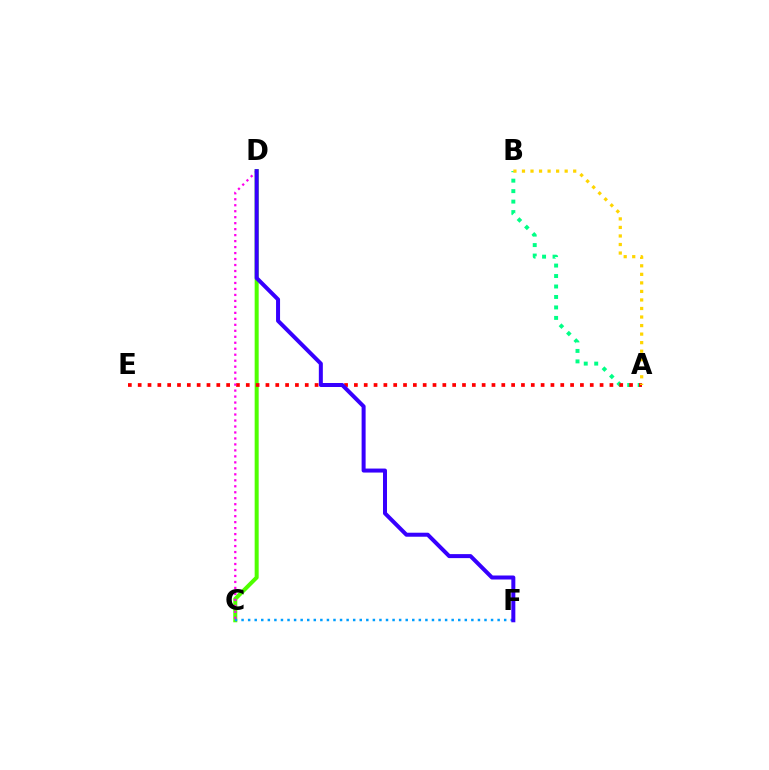{('C', 'D'): [{'color': '#4fff00', 'line_style': 'solid', 'thickness': 2.89}, {'color': '#ff00ed', 'line_style': 'dotted', 'thickness': 1.62}], ('C', 'F'): [{'color': '#009eff', 'line_style': 'dotted', 'thickness': 1.78}], ('A', 'B'): [{'color': '#00ff86', 'line_style': 'dotted', 'thickness': 2.84}, {'color': '#ffd500', 'line_style': 'dotted', 'thickness': 2.32}], ('A', 'E'): [{'color': '#ff0000', 'line_style': 'dotted', 'thickness': 2.67}], ('D', 'F'): [{'color': '#3700ff', 'line_style': 'solid', 'thickness': 2.88}]}